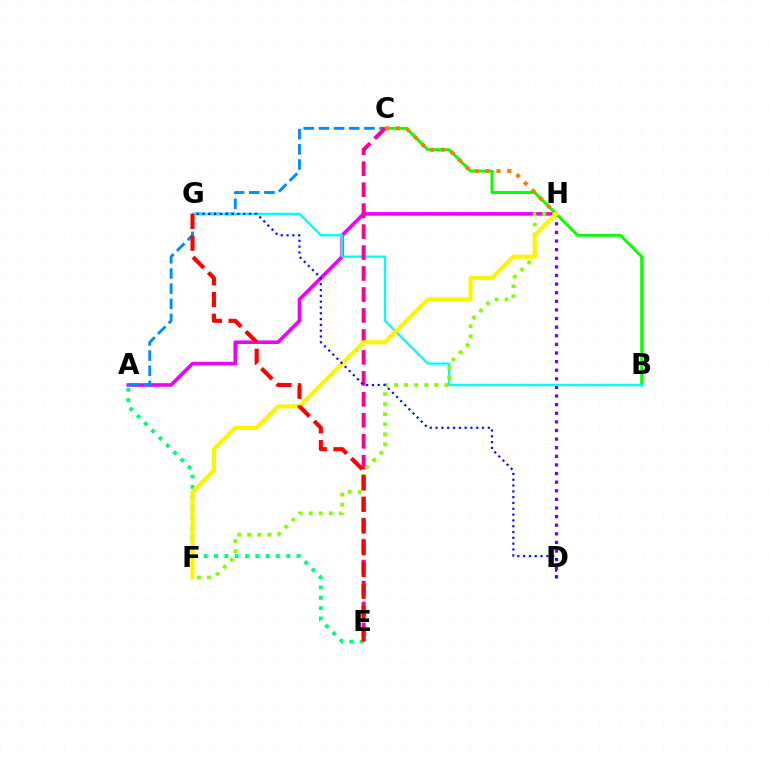{('A', 'H'): [{'color': '#ee00ff', 'line_style': 'solid', 'thickness': 2.61}], ('A', 'C'): [{'color': '#008cff', 'line_style': 'dashed', 'thickness': 2.06}], ('D', 'H'): [{'color': '#7200ff', 'line_style': 'dotted', 'thickness': 2.34}], ('B', 'C'): [{'color': '#08ff00', 'line_style': 'solid', 'thickness': 2.11}], ('B', 'G'): [{'color': '#00fff6', 'line_style': 'solid', 'thickness': 1.67}], ('C', 'E'): [{'color': '#ff0094', 'line_style': 'dashed', 'thickness': 2.85}], ('C', 'H'): [{'color': '#ff7c00', 'line_style': 'dotted', 'thickness': 2.92}], ('F', 'H'): [{'color': '#84ff00', 'line_style': 'dotted', 'thickness': 2.73}, {'color': '#fcf500', 'line_style': 'solid', 'thickness': 2.99}], ('A', 'E'): [{'color': '#00ff74', 'line_style': 'dotted', 'thickness': 2.8}], ('D', 'G'): [{'color': '#0010ff', 'line_style': 'dotted', 'thickness': 1.58}], ('E', 'G'): [{'color': '#ff0000', 'line_style': 'dashed', 'thickness': 2.95}]}